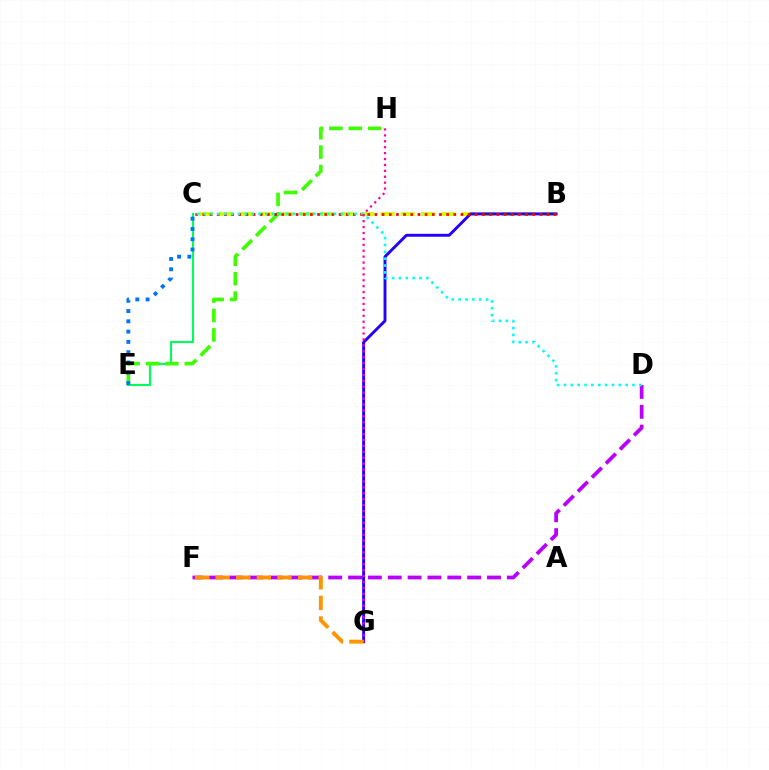{('B', 'C'): [{'color': '#d1ff00', 'line_style': 'dashed', 'thickness': 2.74}, {'color': '#ff0000', 'line_style': 'dotted', 'thickness': 1.95}], ('C', 'E'): [{'color': '#00ff5c', 'line_style': 'solid', 'thickness': 1.53}, {'color': '#0074ff', 'line_style': 'dotted', 'thickness': 2.8}], ('B', 'G'): [{'color': '#2500ff', 'line_style': 'solid', 'thickness': 2.11}], ('E', 'H'): [{'color': '#3dff00', 'line_style': 'dashed', 'thickness': 2.63}], ('D', 'F'): [{'color': '#b900ff', 'line_style': 'dashed', 'thickness': 2.7}], ('C', 'D'): [{'color': '#00fff6', 'line_style': 'dotted', 'thickness': 1.86}], ('G', 'H'): [{'color': '#ff00ac', 'line_style': 'dotted', 'thickness': 1.61}], ('F', 'G'): [{'color': '#ff9400', 'line_style': 'dashed', 'thickness': 2.8}]}